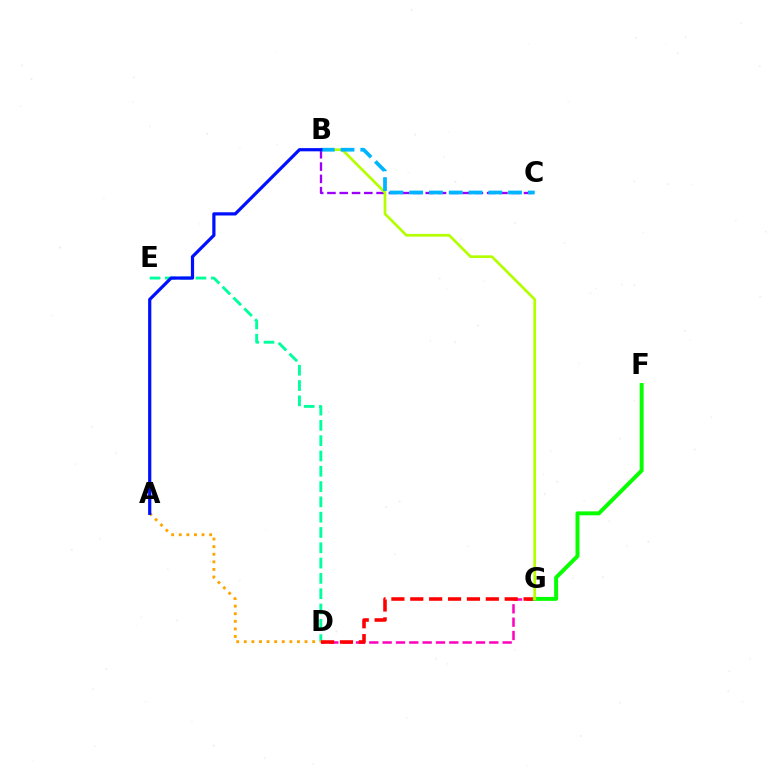{('D', 'E'): [{'color': '#00ff9d', 'line_style': 'dashed', 'thickness': 2.08}], ('B', 'C'): [{'color': '#9b00ff', 'line_style': 'dashed', 'thickness': 1.67}, {'color': '#00b5ff', 'line_style': 'dashed', 'thickness': 2.69}], ('D', 'G'): [{'color': '#ff00bd', 'line_style': 'dashed', 'thickness': 1.81}, {'color': '#ff0000', 'line_style': 'dashed', 'thickness': 2.57}], ('F', 'G'): [{'color': '#08ff00', 'line_style': 'solid', 'thickness': 2.84}], ('B', 'G'): [{'color': '#b3ff00', 'line_style': 'solid', 'thickness': 1.94}], ('A', 'D'): [{'color': '#ffa500', 'line_style': 'dotted', 'thickness': 2.06}], ('A', 'B'): [{'color': '#0010ff', 'line_style': 'solid', 'thickness': 2.31}]}